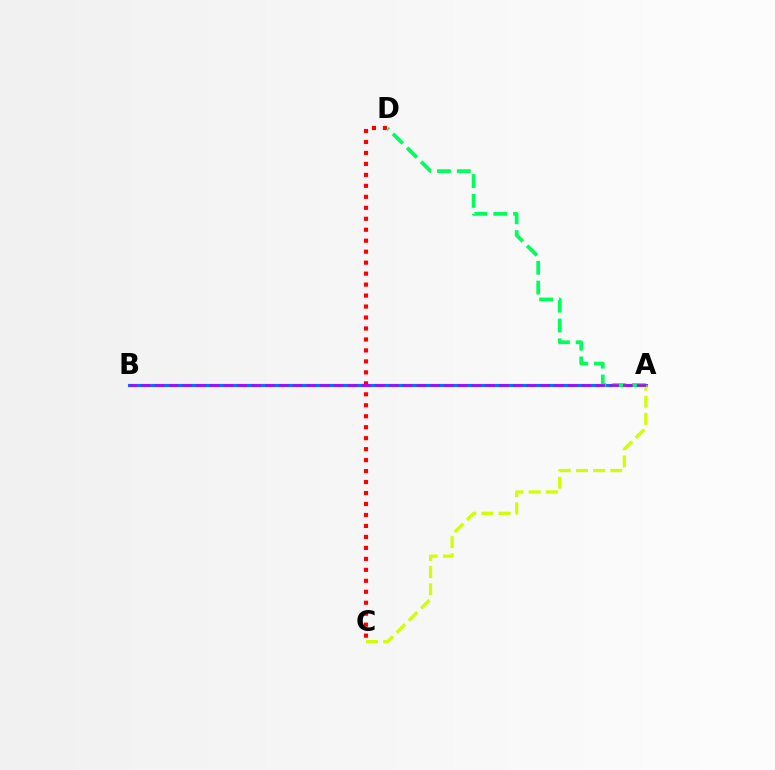{('A', 'B'): [{'color': '#0074ff', 'line_style': 'solid', 'thickness': 2.24}, {'color': '#b900ff', 'line_style': 'dashed', 'thickness': 1.87}], ('C', 'D'): [{'color': '#ff0000', 'line_style': 'dotted', 'thickness': 2.98}], ('A', 'C'): [{'color': '#d1ff00', 'line_style': 'dashed', 'thickness': 2.33}], ('A', 'D'): [{'color': '#00ff5c', 'line_style': 'dashed', 'thickness': 2.69}]}